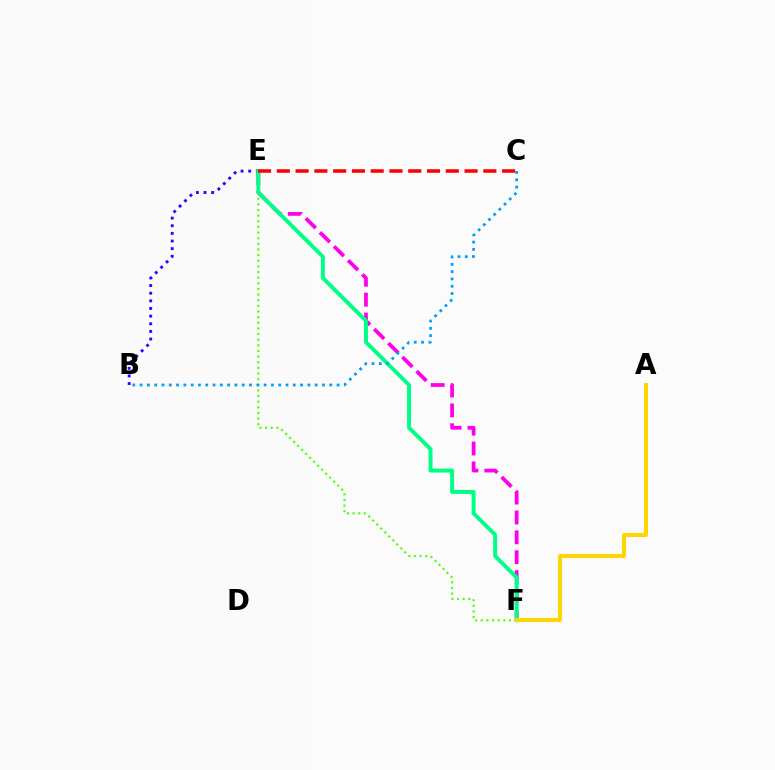{('E', 'F'): [{'color': '#ff00ed', 'line_style': 'dashed', 'thickness': 2.7}, {'color': '#4fff00', 'line_style': 'dotted', 'thickness': 1.53}, {'color': '#00ff86', 'line_style': 'solid', 'thickness': 2.83}], ('B', 'E'): [{'color': '#3700ff', 'line_style': 'dotted', 'thickness': 2.08}], ('B', 'C'): [{'color': '#009eff', 'line_style': 'dotted', 'thickness': 1.98}], ('A', 'F'): [{'color': '#ffd500', 'line_style': 'solid', 'thickness': 2.89}], ('C', 'E'): [{'color': '#ff0000', 'line_style': 'dashed', 'thickness': 2.55}]}